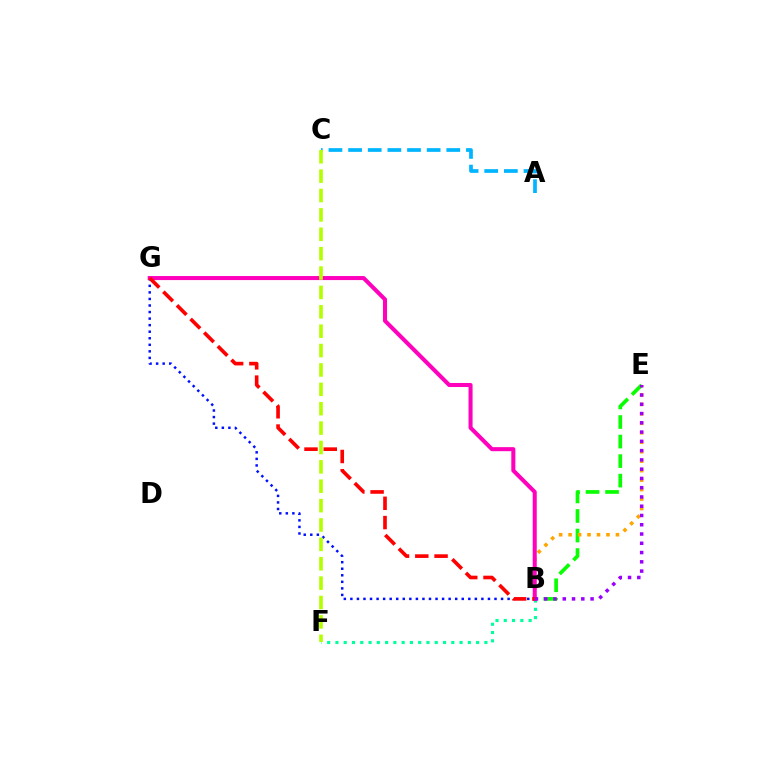{('B', 'F'): [{'color': '#00ff9d', 'line_style': 'dotted', 'thickness': 2.25}], ('B', 'E'): [{'color': '#08ff00', 'line_style': 'dashed', 'thickness': 2.65}, {'color': '#ffa500', 'line_style': 'dotted', 'thickness': 2.57}, {'color': '#9b00ff', 'line_style': 'dotted', 'thickness': 2.52}], ('B', 'G'): [{'color': '#0010ff', 'line_style': 'dotted', 'thickness': 1.78}, {'color': '#ff00bd', 'line_style': 'solid', 'thickness': 2.91}, {'color': '#ff0000', 'line_style': 'dashed', 'thickness': 2.62}], ('A', 'C'): [{'color': '#00b5ff', 'line_style': 'dashed', 'thickness': 2.67}], ('C', 'F'): [{'color': '#b3ff00', 'line_style': 'dashed', 'thickness': 2.63}]}